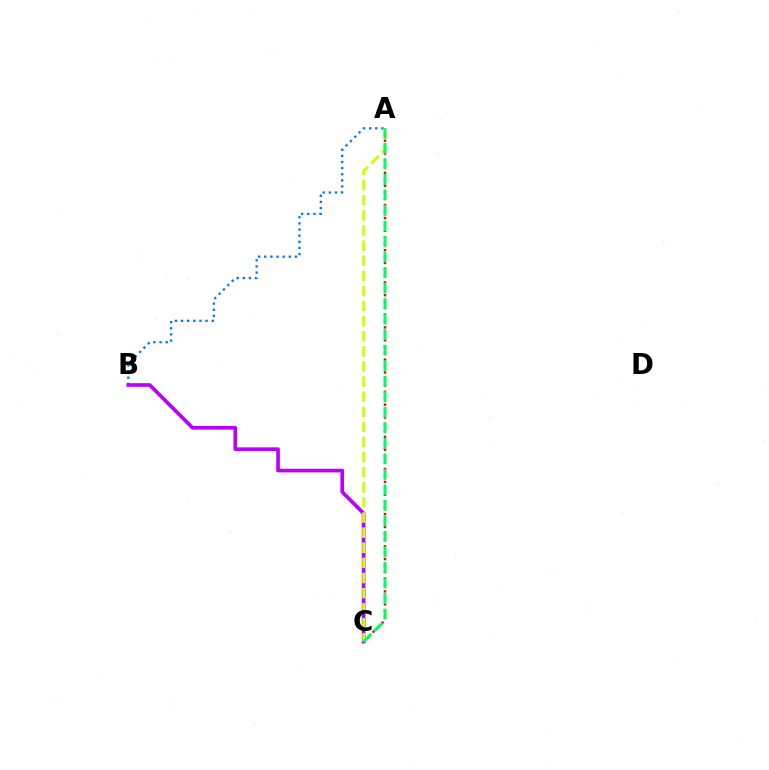{('A', 'C'): [{'color': '#ff0000', 'line_style': 'dotted', 'thickness': 1.75}, {'color': '#d1ff00', 'line_style': 'dashed', 'thickness': 2.05}, {'color': '#00ff5c', 'line_style': 'dashed', 'thickness': 2.11}], ('A', 'B'): [{'color': '#0074ff', 'line_style': 'dotted', 'thickness': 1.67}], ('B', 'C'): [{'color': '#b900ff', 'line_style': 'solid', 'thickness': 2.63}]}